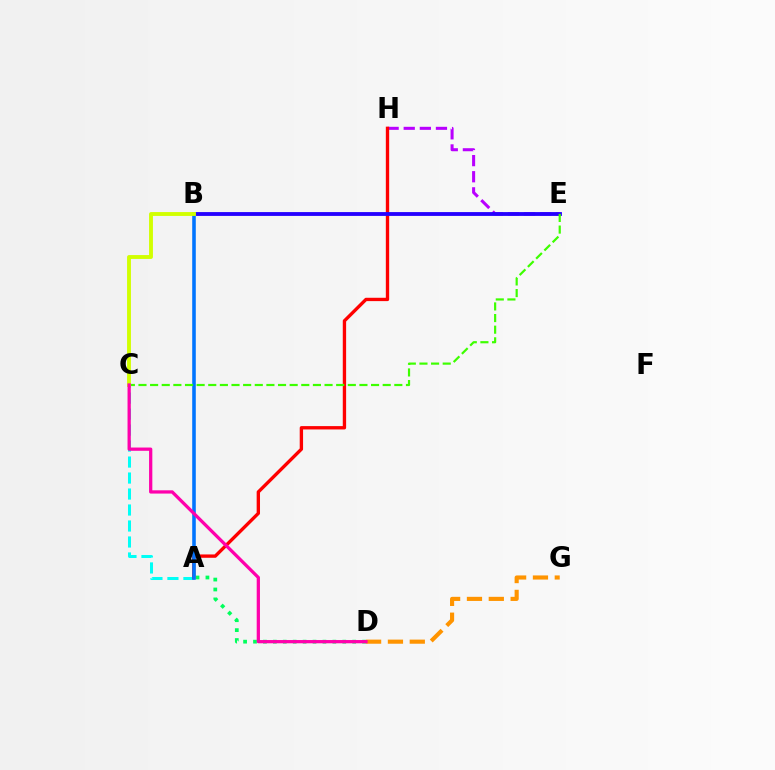{('A', 'D'): [{'color': '#00ff5c', 'line_style': 'dotted', 'thickness': 2.69}], ('A', 'C'): [{'color': '#00fff6', 'line_style': 'dashed', 'thickness': 2.17}], ('E', 'H'): [{'color': '#b900ff', 'line_style': 'dashed', 'thickness': 2.19}], ('A', 'H'): [{'color': '#ff0000', 'line_style': 'solid', 'thickness': 2.41}], ('B', 'E'): [{'color': '#2500ff', 'line_style': 'solid', 'thickness': 2.76}], ('A', 'B'): [{'color': '#0074ff', 'line_style': 'solid', 'thickness': 2.57}], ('D', 'G'): [{'color': '#ff9400', 'line_style': 'dashed', 'thickness': 2.97}], ('C', 'E'): [{'color': '#3dff00', 'line_style': 'dashed', 'thickness': 1.58}], ('B', 'C'): [{'color': '#d1ff00', 'line_style': 'solid', 'thickness': 2.79}], ('C', 'D'): [{'color': '#ff00ac', 'line_style': 'solid', 'thickness': 2.35}]}